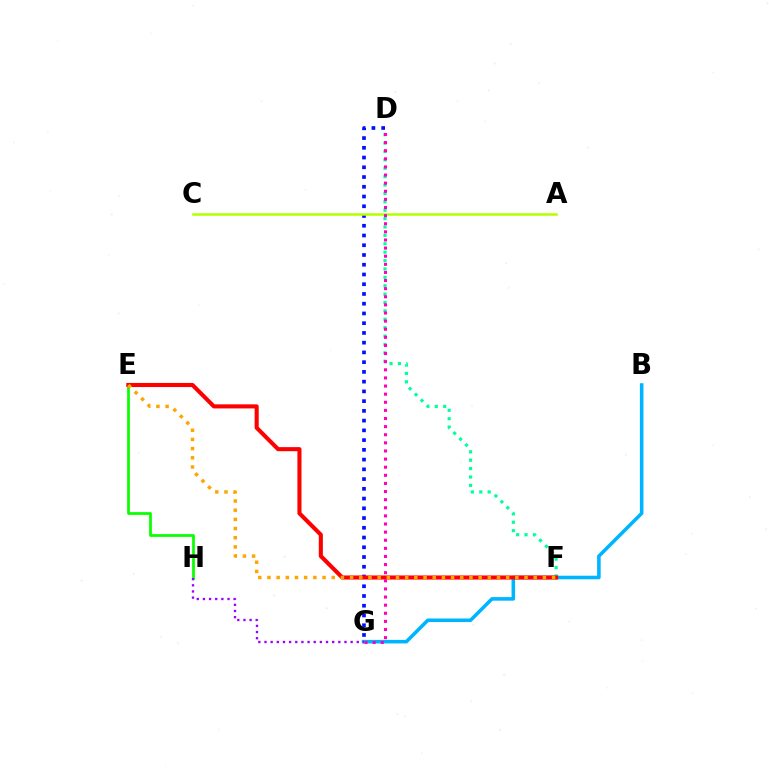{('B', 'G'): [{'color': '#00b5ff', 'line_style': 'solid', 'thickness': 2.57}], ('D', 'G'): [{'color': '#0010ff', 'line_style': 'dotted', 'thickness': 2.65}, {'color': '#ff00bd', 'line_style': 'dotted', 'thickness': 2.2}], ('E', 'H'): [{'color': '#08ff00', 'line_style': 'solid', 'thickness': 1.98}], ('D', 'F'): [{'color': '#00ff9d', 'line_style': 'dotted', 'thickness': 2.28}], ('E', 'F'): [{'color': '#ff0000', 'line_style': 'solid', 'thickness': 2.94}, {'color': '#ffa500', 'line_style': 'dotted', 'thickness': 2.49}], ('A', 'C'): [{'color': '#b3ff00', 'line_style': 'solid', 'thickness': 1.81}], ('G', 'H'): [{'color': '#9b00ff', 'line_style': 'dotted', 'thickness': 1.67}]}